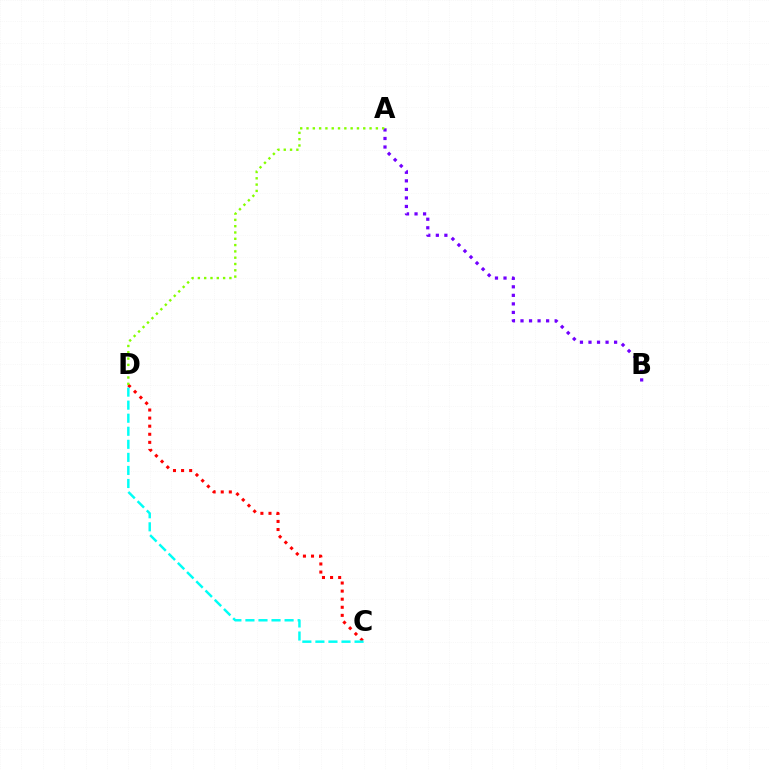{('A', 'B'): [{'color': '#7200ff', 'line_style': 'dotted', 'thickness': 2.32}], ('C', 'D'): [{'color': '#ff0000', 'line_style': 'dotted', 'thickness': 2.2}, {'color': '#00fff6', 'line_style': 'dashed', 'thickness': 1.77}], ('A', 'D'): [{'color': '#84ff00', 'line_style': 'dotted', 'thickness': 1.71}]}